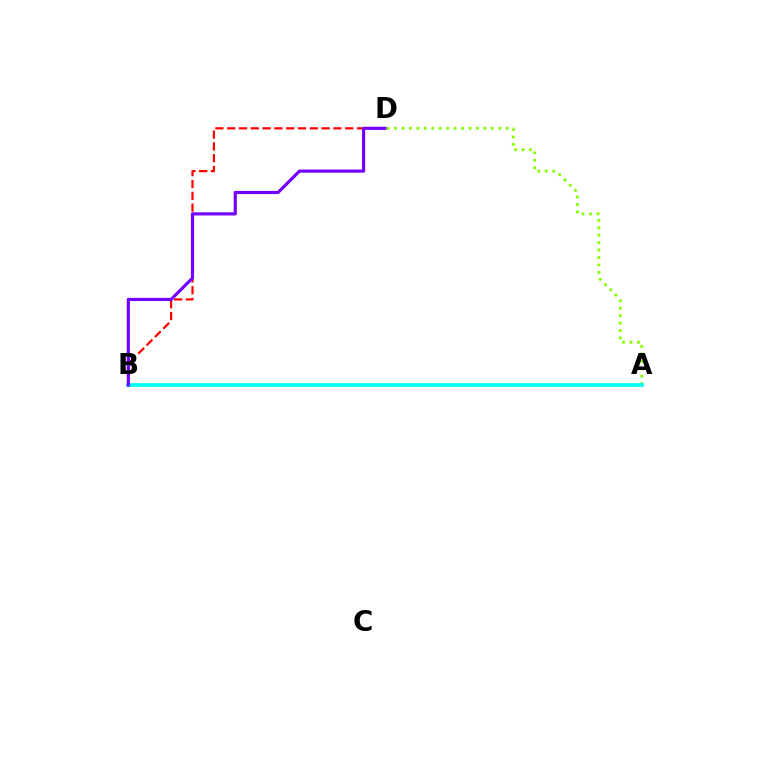{('B', 'D'): [{'color': '#ff0000', 'line_style': 'dashed', 'thickness': 1.6}, {'color': '#7200ff', 'line_style': 'solid', 'thickness': 2.27}], ('A', 'D'): [{'color': '#84ff00', 'line_style': 'dotted', 'thickness': 2.02}], ('A', 'B'): [{'color': '#00fff6', 'line_style': 'solid', 'thickness': 2.69}]}